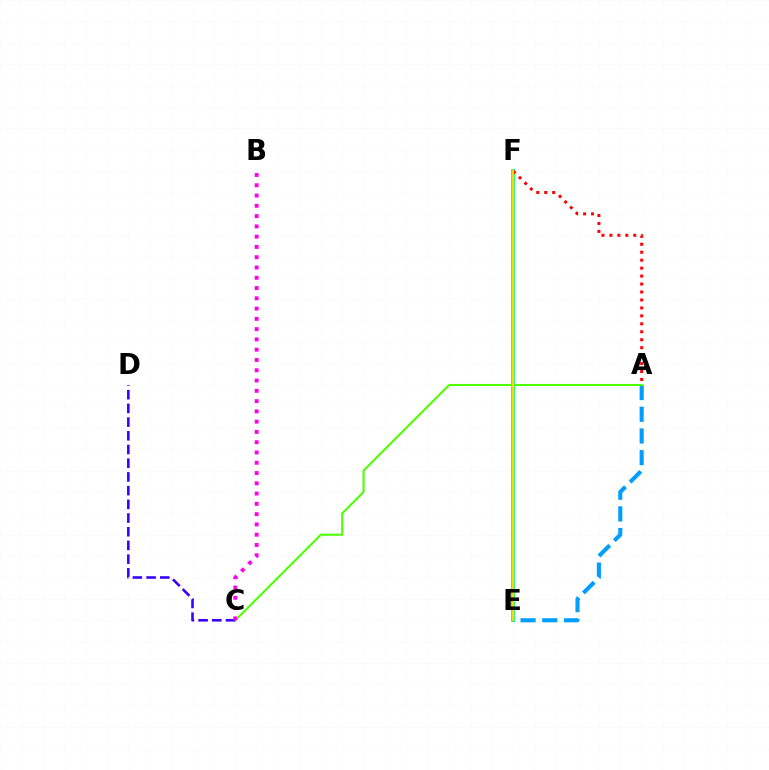{('E', 'F'): [{'color': '#00ff86', 'line_style': 'solid', 'thickness': 2.74}, {'color': '#ffd500', 'line_style': 'solid', 'thickness': 1.54}], ('A', 'F'): [{'color': '#ff0000', 'line_style': 'dotted', 'thickness': 2.16}], ('A', 'E'): [{'color': '#009eff', 'line_style': 'dashed', 'thickness': 2.95}], ('A', 'C'): [{'color': '#4fff00', 'line_style': 'solid', 'thickness': 1.51}], ('C', 'D'): [{'color': '#3700ff', 'line_style': 'dashed', 'thickness': 1.86}], ('B', 'C'): [{'color': '#ff00ed', 'line_style': 'dotted', 'thickness': 2.79}]}